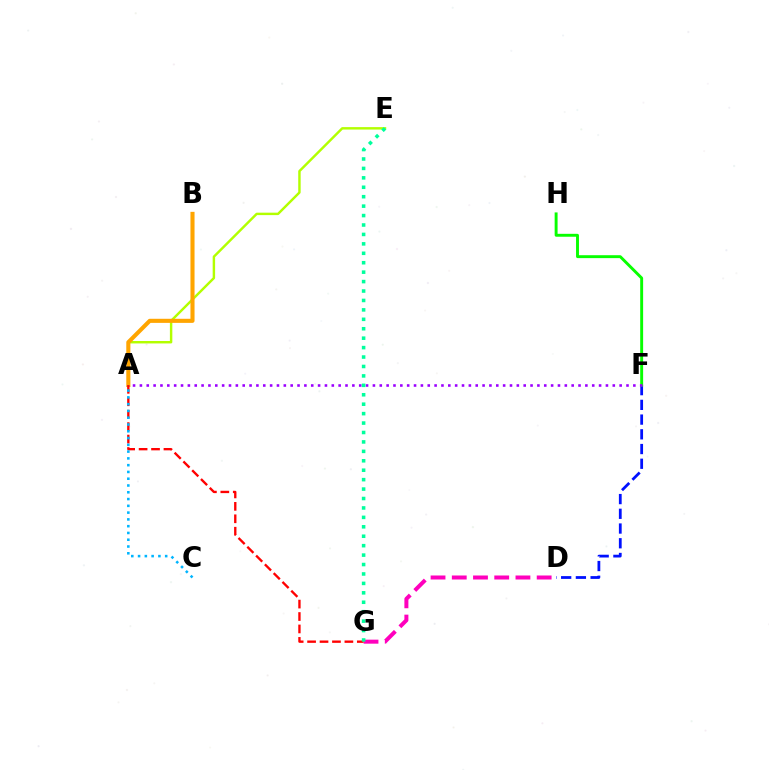{('A', 'E'): [{'color': '#b3ff00', 'line_style': 'solid', 'thickness': 1.75}], ('D', 'G'): [{'color': '#ff00bd', 'line_style': 'dashed', 'thickness': 2.88}], ('A', 'B'): [{'color': '#ffa500', 'line_style': 'solid', 'thickness': 2.94}], ('D', 'F'): [{'color': '#0010ff', 'line_style': 'dashed', 'thickness': 2.0}], ('A', 'G'): [{'color': '#ff0000', 'line_style': 'dashed', 'thickness': 1.69}], ('F', 'H'): [{'color': '#08ff00', 'line_style': 'solid', 'thickness': 2.1}], ('A', 'C'): [{'color': '#00b5ff', 'line_style': 'dotted', 'thickness': 1.84}], ('A', 'F'): [{'color': '#9b00ff', 'line_style': 'dotted', 'thickness': 1.86}], ('E', 'G'): [{'color': '#00ff9d', 'line_style': 'dotted', 'thickness': 2.56}]}